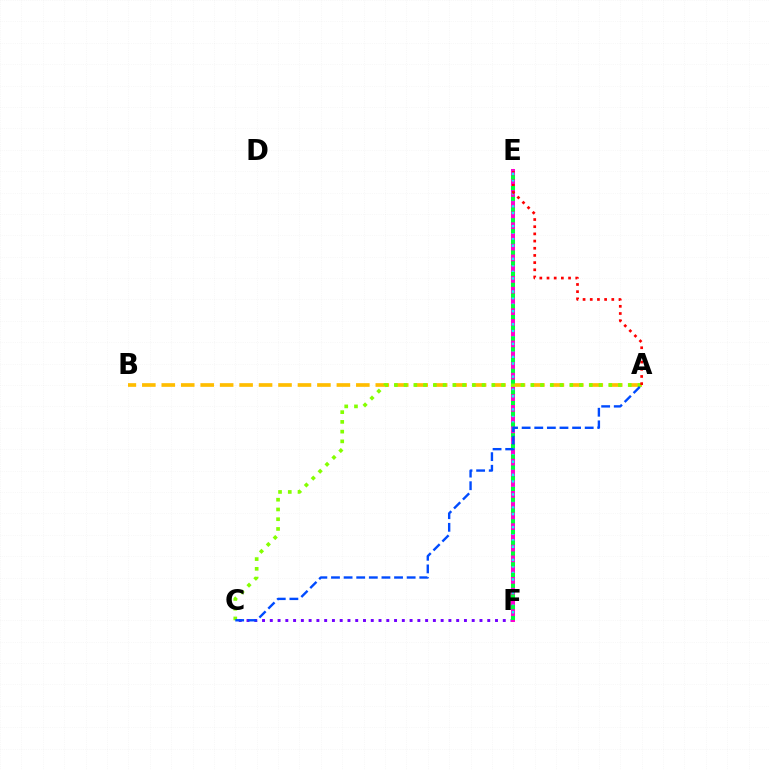{('C', 'F'): [{'color': '#7200ff', 'line_style': 'dotted', 'thickness': 2.11}], ('E', 'F'): [{'color': '#ff00cf', 'line_style': 'solid', 'thickness': 2.87}, {'color': '#00fff6', 'line_style': 'dotted', 'thickness': 1.78}, {'color': '#00ff39', 'line_style': 'dotted', 'thickness': 2.92}], ('A', 'B'): [{'color': '#ffbd00', 'line_style': 'dashed', 'thickness': 2.64}], ('A', 'C'): [{'color': '#84ff00', 'line_style': 'dotted', 'thickness': 2.65}, {'color': '#004bff', 'line_style': 'dashed', 'thickness': 1.71}], ('A', 'E'): [{'color': '#ff0000', 'line_style': 'dotted', 'thickness': 1.95}]}